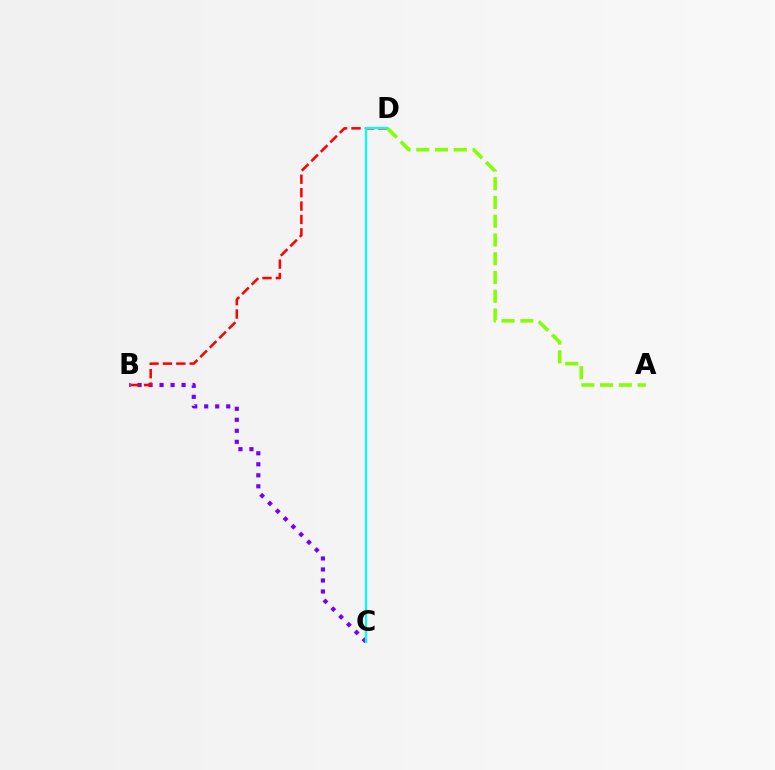{('B', 'C'): [{'color': '#7200ff', 'line_style': 'dotted', 'thickness': 2.99}], ('B', 'D'): [{'color': '#ff0000', 'line_style': 'dashed', 'thickness': 1.82}], ('A', 'D'): [{'color': '#84ff00', 'line_style': 'dashed', 'thickness': 2.55}], ('C', 'D'): [{'color': '#00fff6', 'line_style': 'solid', 'thickness': 1.61}]}